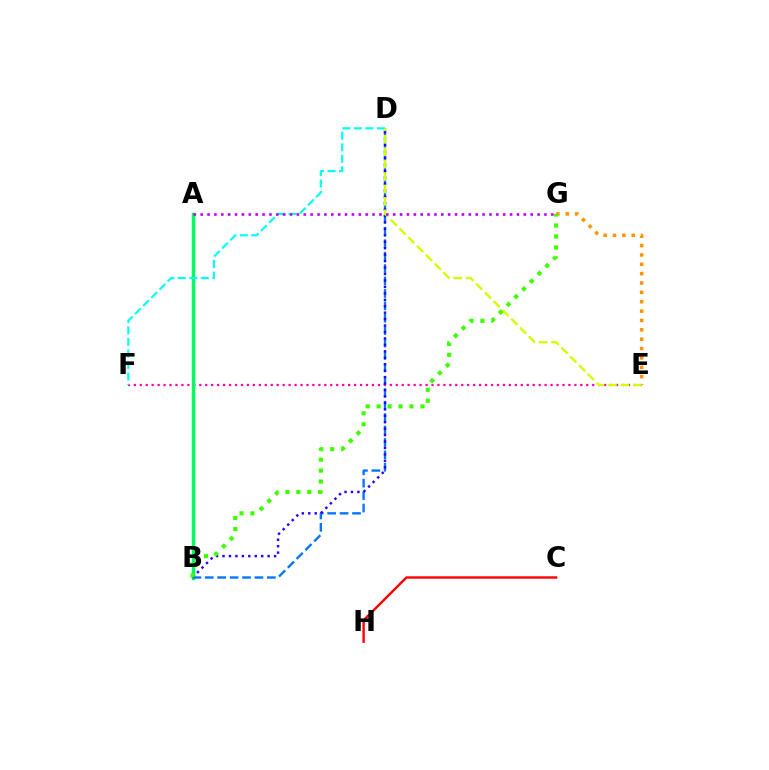{('E', 'F'): [{'color': '#ff00ac', 'line_style': 'dotted', 'thickness': 1.62}], ('C', 'H'): [{'color': '#ff0000', 'line_style': 'solid', 'thickness': 1.73}], ('A', 'B'): [{'color': '#00ff5c', 'line_style': 'solid', 'thickness': 2.5}], ('B', 'D'): [{'color': '#0074ff', 'line_style': 'dashed', 'thickness': 1.69}, {'color': '#2500ff', 'line_style': 'dotted', 'thickness': 1.75}], ('D', 'F'): [{'color': '#00fff6', 'line_style': 'dashed', 'thickness': 1.57}], ('E', 'G'): [{'color': '#ff9400', 'line_style': 'dotted', 'thickness': 2.54}], ('D', 'E'): [{'color': '#d1ff00', 'line_style': 'dashed', 'thickness': 1.69}], ('B', 'G'): [{'color': '#3dff00', 'line_style': 'dotted', 'thickness': 2.98}], ('A', 'G'): [{'color': '#b900ff', 'line_style': 'dotted', 'thickness': 1.87}]}